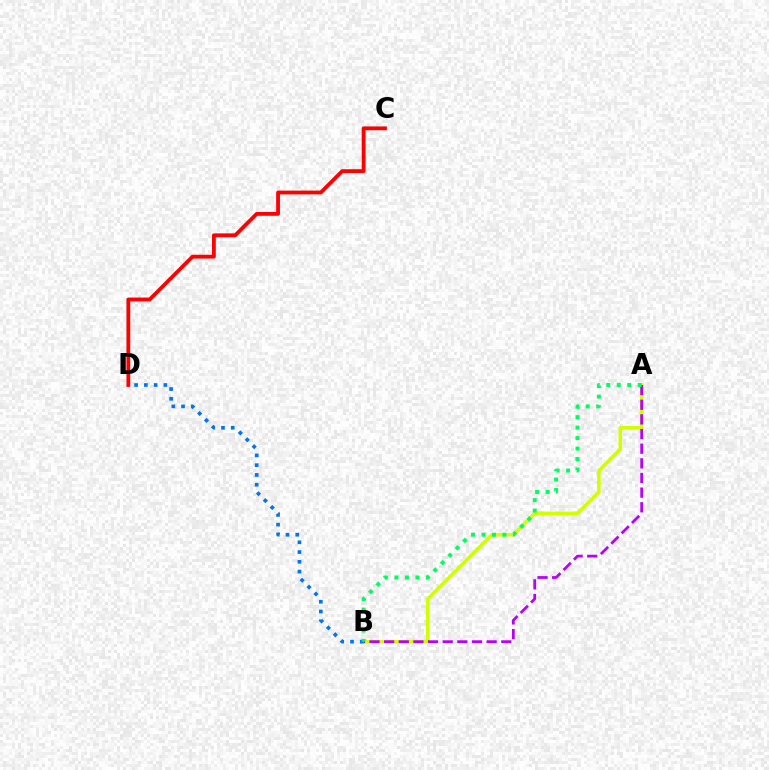{('A', 'B'): [{'color': '#d1ff00', 'line_style': 'solid', 'thickness': 2.52}, {'color': '#b900ff', 'line_style': 'dashed', 'thickness': 1.99}, {'color': '#00ff5c', 'line_style': 'dotted', 'thickness': 2.85}], ('B', 'D'): [{'color': '#0074ff', 'line_style': 'dotted', 'thickness': 2.65}], ('C', 'D'): [{'color': '#ff0000', 'line_style': 'solid', 'thickness': 2.73}]}